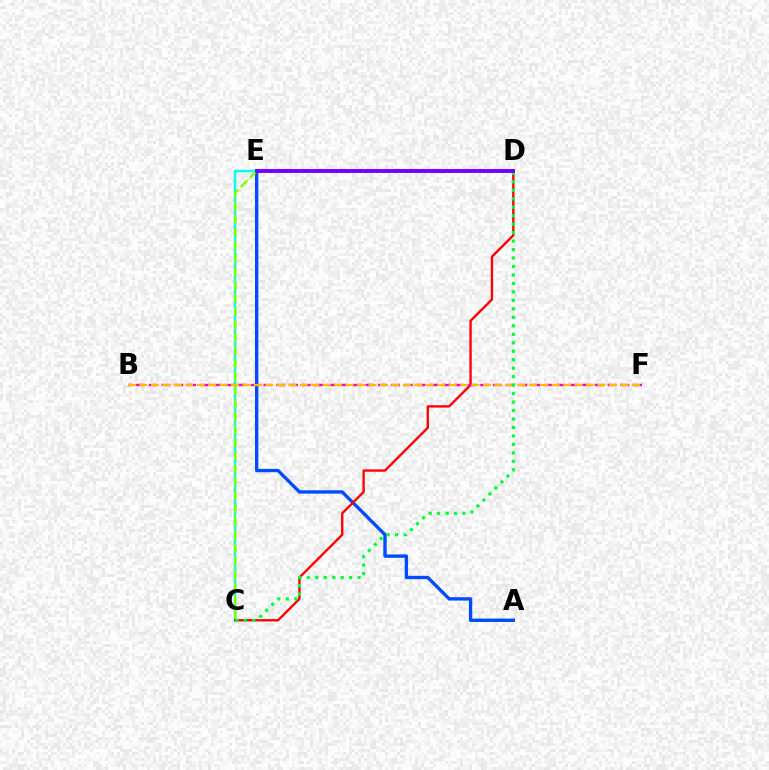{('A', 'E'): [{'color': '#004bff', 'line_style': 'solid', 'thickness': 2.42}], ('C', 'E'): [{'color': '#00fff6', 'line_style': 'solid', 'thickness': 1.8}, {'color': '#84ff00', 'line_style': 'dashed', 'thickness': 1.79}], ('C', 'D'): [{'color': '#ff0000', 'line_style': 'solid', 'thickness': 1.7}, {'color': '#00ff39', 'line_style': 'dotted', 'thickness': 2.3}], ('B', 'F'): [{'color': '#ff00cf', 'line_style': 'dashed', 'thickness': 1.73}, {'color': '#ffbd00', 'line_style': 'dashed', 'thickness': 1.56}], ('D', 'E'): [{'color': '#7200ff', 'line_style': 'solid', 'thickness': 2.8}]}